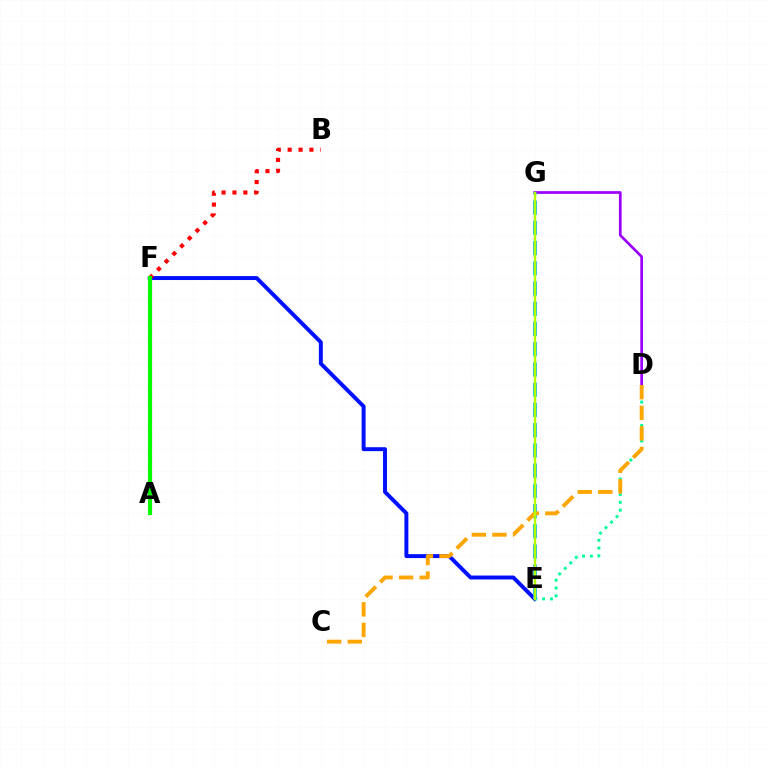{('A', 'F'): [{'color': '#ff00bd', 'line_style': 'solid', 'thickness': 2.26}, {'color': '#08ff00', 'line_style': 'solid', 'thickness': 2.93}], ('E', 'F'): [{'color': '#0010ff', 'line_style': 'solid', 'thickness': 2.83}], ('D', 'E'): [{'color': '#00ff9d', 'line_style': 'dotted', 'thickness': 2.12}], ('B', 'F'): [{'color': '#ff0000', 'line_style': 'dotted', 'thickness': 2.96}], ('D', 'G'): [{'color': '#9b00ff', 'line_style': 'solid', 'thickness': 1.95}], ('E', 'G'): [{'color': '#00b5ff', 'line_style': 'dashed', 'thickness': 2.75}, {'color': '#b3ff00', 'line_style': 'solid', 'thickness': 1.75}], ('C', 'D'): [{'color': '#ffa500', 'line_style': 'dashed', 'thickness': 2.8}]}